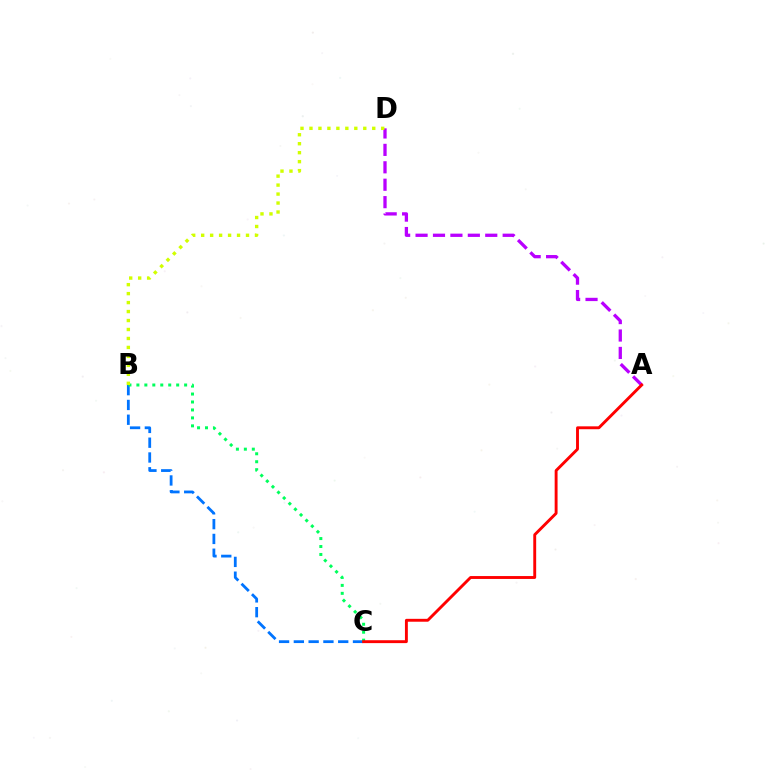{('A', 'D'): [{'color': '#b900ff', 'line_style': 'dashed', 'thickness': 2.37}], ('B', 'C'): [{'color': '#0074ff', 'line_style': 'dashed', 'thickness': 2.01}, {'color': '#00ff5c', 'line_style': 'dotted', 'thickness': 2.16}], ('B', 'D'): [{'color': '#d1ff00', 'line_style': 'dotted', 'thickness': 2.44}], ('A', 'C'): [{'color': '#ff0000', 'line_style': 'solid', 'thickness': 2.08}]}